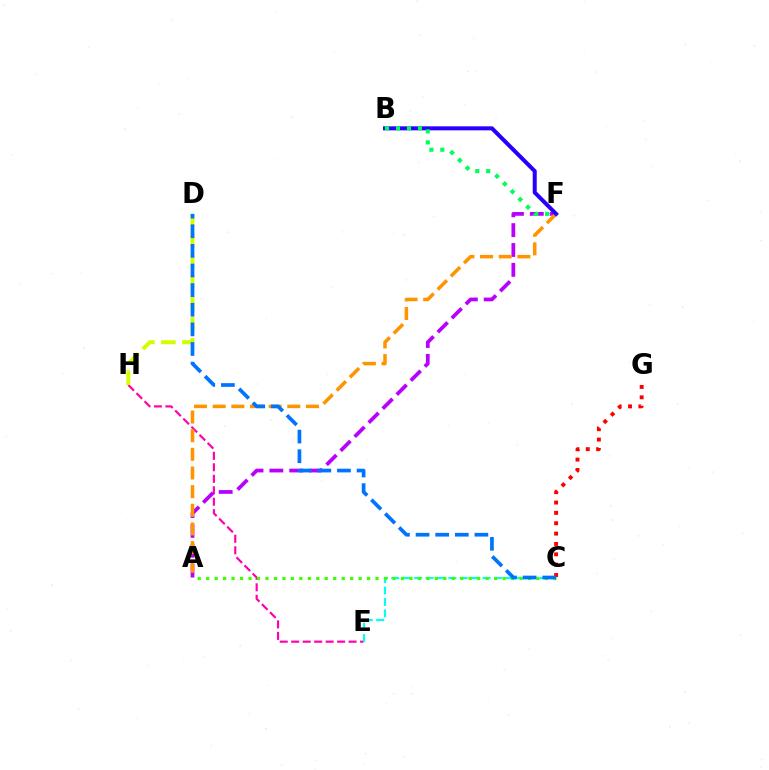{('E', 'H'): [{'color': '#ff00ac', 'line_style': 'dashed', 'thickness': 1.56}], ('D', 'H'): [{'color': '#d1ff00', 'line_style': 'dashed', 'thickness': 2.85}], ('A', 'F'): [{'color': '#b900ff', 'line_style': 'dashed', 'thickness': 2.7}, {'color': '#ff9400', 'line_style': 'dashed', 'thickness': 2.53}], ('B', 'F'): [{'color': '#2500ff', 'line_style': 'solid', 'thickness': 2.89}, {'color': '#00ff5c', 'line_style': 'dotted', 'thickness': 2.97}], ('C', 'E'): [{'color': '#00fff6', 'line_style': 'dashed', 'thickness': 1.55}], ('A', 'C'): [{'color': '#3dff00', 'line_style': 'dotted', 'thickness': 2.3}], ('C', 'G'): [{'color': '#ff0000', 'line_style': 'dotted', 'thickness': 2.81}], ('C', 'D'): [{'color': '#0074ff', 'line_style': 'dashed', 'thickness': 2.67}]}